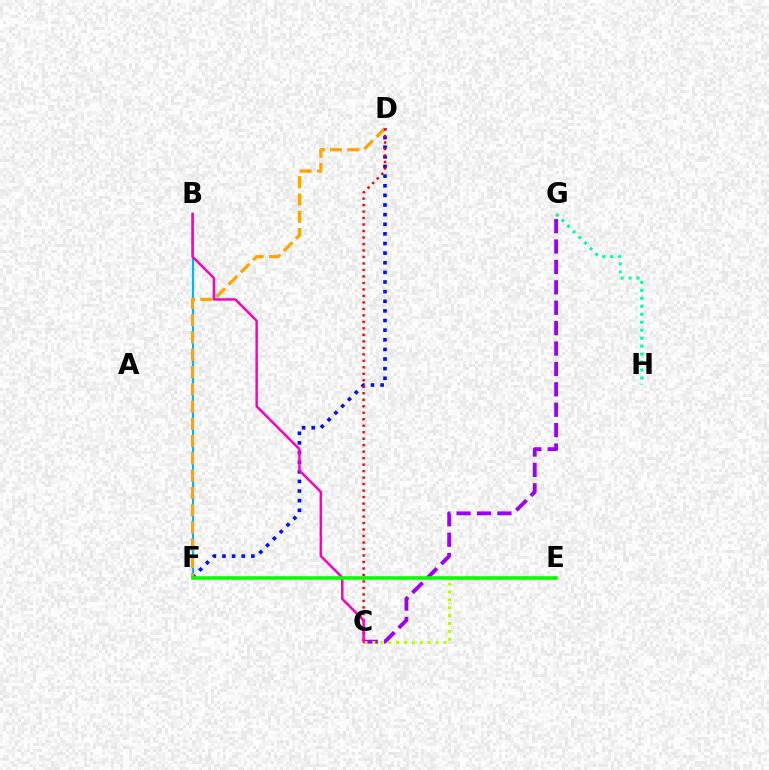{('D', 'F'): [{'color': '#0010ff', 'line_style': 'dotted', 'thickness': 2.62}, {'color': '#ffa500', 'line_style': 'dashed', 'thickness': 2.35}], ('G', 'H'): [{'color': '#00ff9d', 'line_style': 'dotted', 'thickness': 2.16}], ('B', 'F'): [{'color': '#00b5ff', 'line_style': 'solid', 'thickness': 1.56}], ('C', 'G'): [{'color': '#9b00ff', 'line_style': 'dashed', 'thickness': 2.77}], ('C', 'E'): [{'color': '#b3ff00', 'line_style': 'dotted', 'thickness': 2.14}], ('C', 'D'): [{'color': '#ff0000', 'line_style': 'dotted', 'thickness': 1.76}], ('B', 'C'): [{'color': '#ff00bd', 'line_style': 'solid', 'thickness': 1.78}], ('E', 'F'): [{'color': '#08ff00', 'line_style': 'solid', 'thickness': 2.59}]}